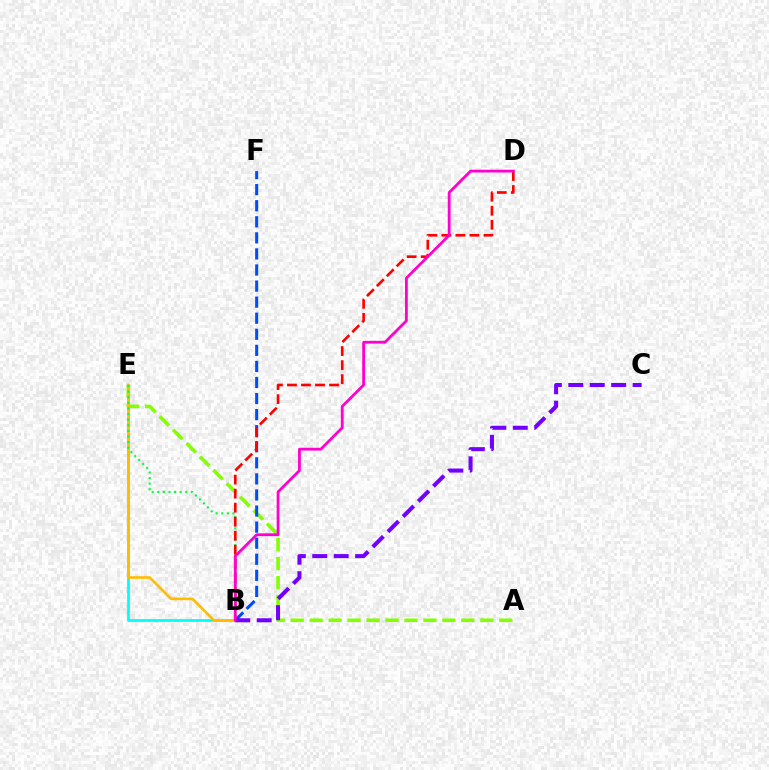{('A', 'E'): [{'color': '#84ff00', 'line_style': 'dashed', 'thickness': 2.58}], ('B', 'E'): [{'color': '#00fff6', 'line_style': 'solid', 'thickness': 1.98}, {'color': '#ffbd00', 'line_style': 'solid', 'thickness': 1.89}, {'color': '#00ff39', 'line_style': 'dotted', 'thickness': 1.52}], ('B', 'F'): [{'color': '#004bff', 'line_style': 'dashed', 'thickness': 2.18}], ('B', 'D'): [{'color': '#ff0000', 'line_style': 'dashed', 'thickness': 1.91}, {'color': '#ff00cf', 'line_style': 'solid', 'thickness': 2.0}], ('B', 'C'): [{'color': '#7200ff', 'line_style': 'dashed', 'thickness': 2.91}]}